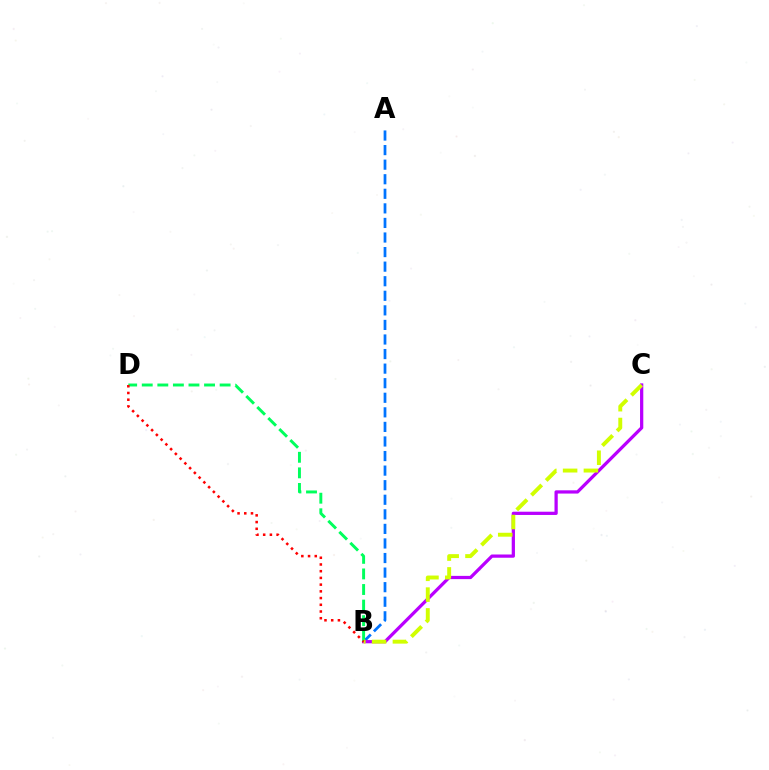{('A', 'B'): [{'color': '#0074ff', 'line_style': 'dashed', 'thickness': 1.98}], ('B', 'C'): [{'color': '#b900ff', 'line_style': 'solid', 'thickness': 2.34}, {'color': '#d1ff00', 'line_style': 'dashed', 'thickness': 2.83}], ('B', 'D'): [{'color': '#00ff5c', 'line_style': 'dashed', 'thickness': 2.12}, {'color': '#ff0000', 'line_style': 'dotted', 'thickness': 1.82}]}